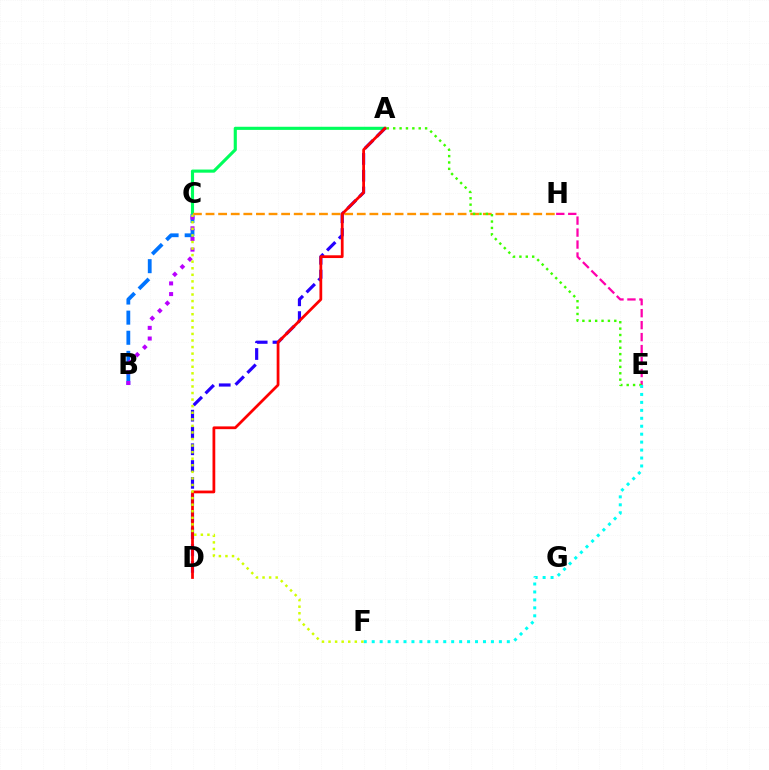{('E', 'H'): [{'color': '#ff00ac', 'line_style': 'dashed', 'thickness': 1.63}], ('A', 'C'): [{'color': '#00ff5c', 'line_style': 'solid', 'thickness': 2.25}], ('B', 'C'): [{'color': '#0074ff', 'line_style': 'dashed', 'thickness': 2.73}, {'color': '#b900ff', 'line_style': 'dotted', 'thickness': 2.9}], ('A', 'D'): [{'color': '#2500ff', 'line_style': 'dashed', 'thickness': 2.28}, {'color': '#ff0000', 'line_style': 'solid', 'thickness': 1.99}], ('C', 'H'): [{'color': '#ff9400', 'line_style': 'dashed', 'thickness': 1.71}], ('A', 'E'): [{'color': '#3dff00', 'line_style': 'dotted', 'thickness': 1.73}], ('E', 'F'): [{'color': '#00fff6', 'line_style': 'dotted', 'thickness': 2.16}], ('C', 'F'): [{'color': '#d1ff00', 'line_style': 'dotted', 'thickness': 1.78}]}